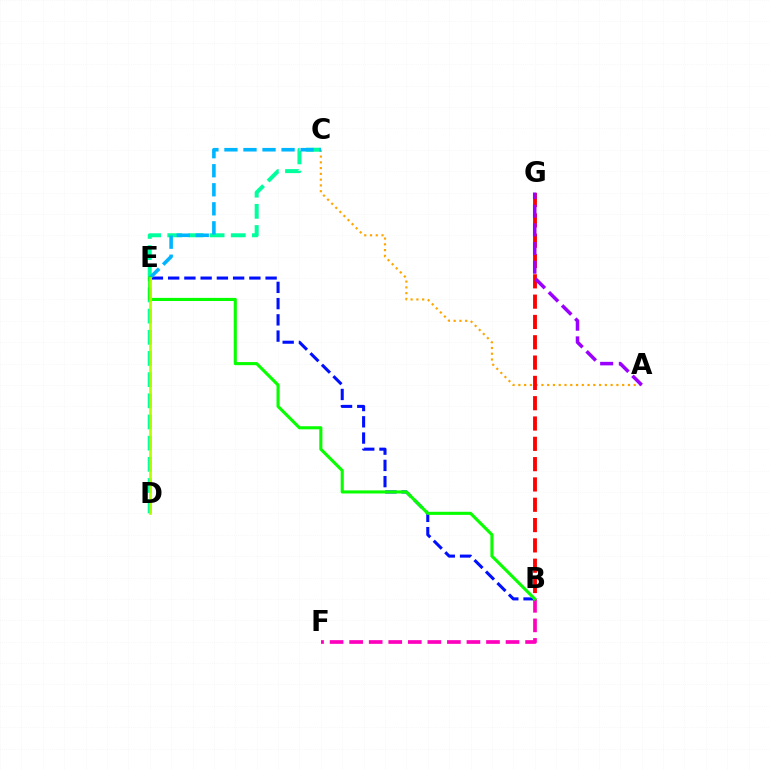{('A', 'C'): [{'color': '#ffa500', 'line_style': 'dotted', 'thickness': 1.57}], ('B', 'E'): [{'color': '#0010ff', 'line_style': 'dashed', 'thickness': 2.21}, {'color': '#08ff00', 'line_style': 'solid', 'thickness': 2.23}], ('B', 'F'): [{'color': '#ff00bd', 'line_style': 'dashed', 'thickness': 2.66}], ('B', 'G'): [{'color': '#ff0000', 'line_style': 'dashed', 'thickness': 2.76}], ('C', 'D'): [{'color': '#00ff9d', 'line_style': 'dashed', 'thickness': 2.88}], ('C', 'E'): [{'color': '#00b5ff', 'line_style': 'dashed', 'thickness': 2.59}], ('A', 'G'): [{'color': '#9b00ff', 'line_style': 'dashed', 'thickness': 2.54}], ('D', 'E'): [{'color': '#b3ff00', 'line_style': 'solid', 'thickness': 1.94}]}